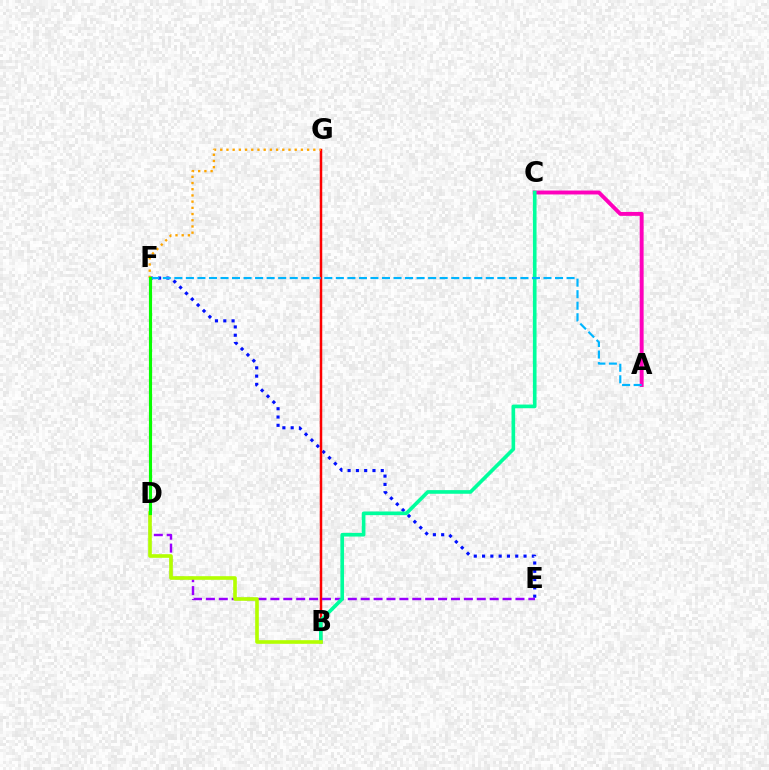{('E', 'F'): [{'color': '#0010ff', 'line_style': 'dotted', 'thickness': 2.25}], ('B', 'G'): [{'color': '#ff0000', 'line_style': 'solid', 'thickness': 1.79}], ('D', 'E'): [{'color': '#9b00ff', 'line_style': 'dashed', 'thickness': 1.75}], ('A', 'C'): [{'color': '#ff00bd', 'line_style': 'solid', 'thickness': 2.82}], ('B', 'C'): [{'color': '#00ff9d', 'line_style': 'solid', 'thickness': 2.62}], ('F', 'G'): [{'color': '#ffa500', 'line_style': 'dotted', 'thickness': 1.69}], ('A', 'F'): [{'color': '#00b5ff', 'line_style': 'dashed', 'thickness': 1.57}], ('B', 'D'): [{'color': '#b3ff00', 'line_style': 'solid', 'thickness': 2.61}], ('D', 'F'): [{'color': '#08ff00', 'line_style': 'solid', 'thickness': 2.26}]}